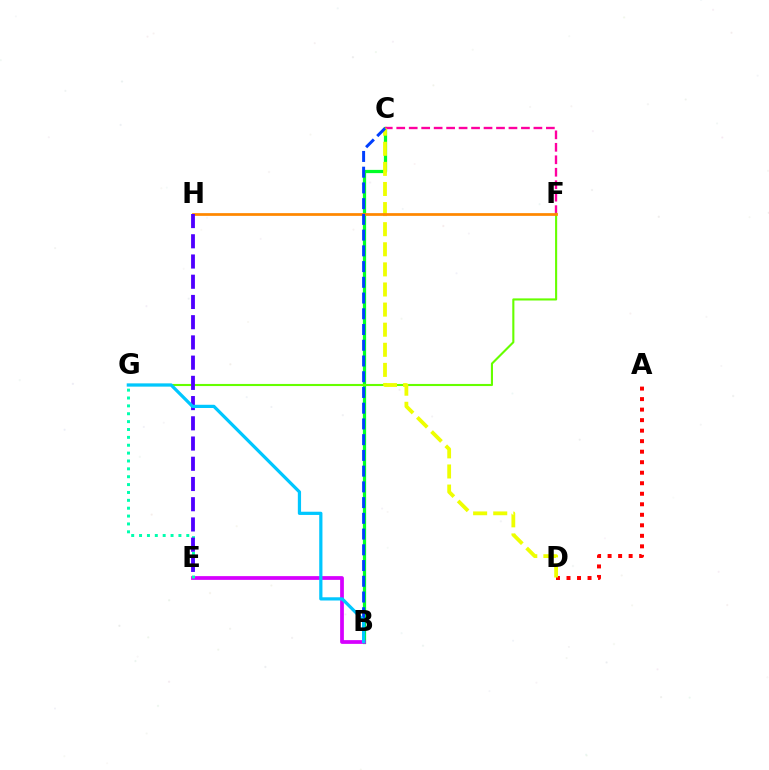{('B', 'C'): [{'color': '#00ff27', 'line_style': 'solid', 'thickness': 2.33}, {'color': '#003fff', 'line_style': 'dashed', 'thickness': 2.14}], ('C', 'F'): [{'color': '#ff00a0', 'line_style': 'dashed', 'thickness': 1.69}], ('F', 'G'): [{'color': '#66ff00', 'line_style': 'solid', 'thickness': 1.52}], ('A', 'D'): [{'color': '#ff0000', 'line_style': 'dotted', 'thickness': 2.86}], ('C', 'D'): [{'color': '#eeff00', 'line_style': 'dashed', 'thickness': 2.73}], ('F', 'H'): [{'color': '#ff8800', 'line_style': 'solid', 'thickness': 1.97}], ('B', 'E'): [{'color': '#d600ff', 'line_style': 'solid', 'thickness': 2.7}], ('E', 'G'): [{'color': '#00ffaf', 'line_style': 'dotted', 'thickness': 2.14}], ('E', 'H'): [{'color': '#4f00ff', 'line_style': 'dashed', 'thickness': 2.75}], ('B', 'G'): [{'color': '#00c7ff', 'line_style': 'solid', 'thickness': 2.32}]}